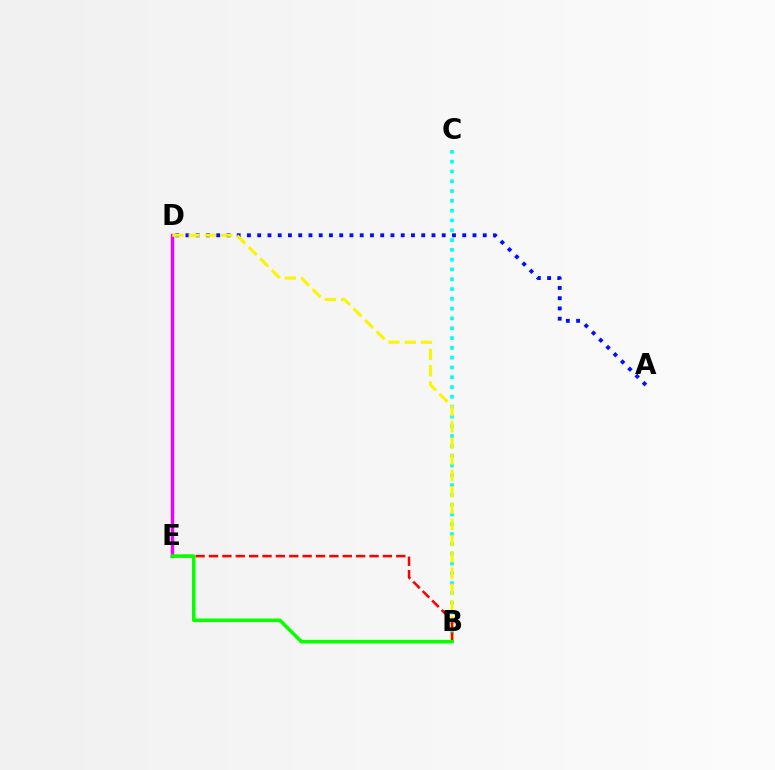{('D', 'E'): [{'color': '#ee00ff', 'line_style': 'solid', 'thickness': 2.45}], ('A', 'D'): [{'color': '#0010ff', 'line_style': 'dotted', 'thickness': 2.79}], ('B', 'C'): [{'color': '#00fff6', 'line_style': 'dotted', 'thickness': 2.66}], ('B', 'D'): [{'color': '#fcf500', 'line_style': 'dashed', 'thickness': 2.21}], ('B', 'E'): [{'color': '#ff0000', 'line_style': 'dashed', 'thickness': 1.82}, {'color': '#08ff00', 'line_style': 'solid', 'thickness': 2.55}]}